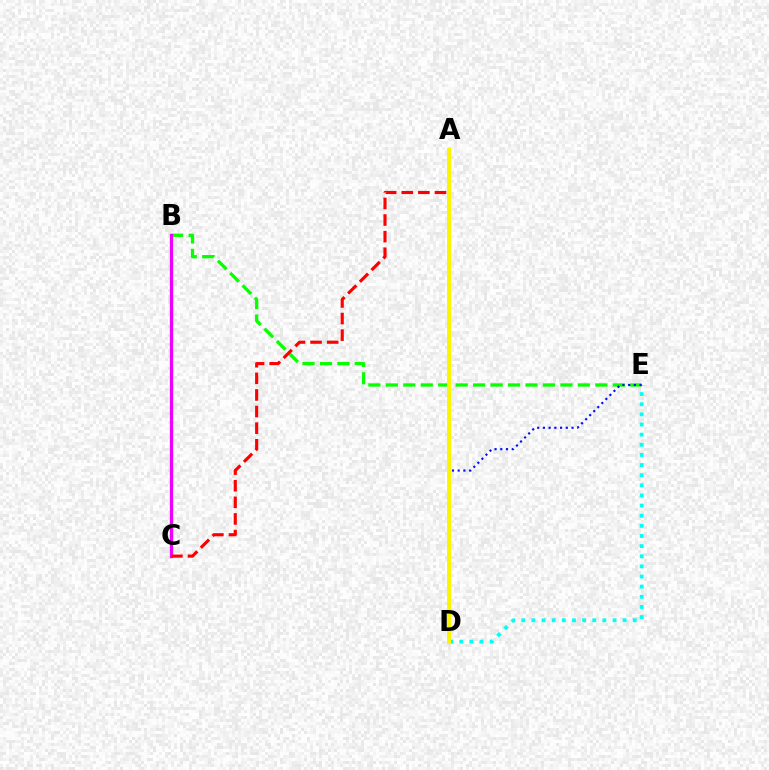{('B', 'E'): [{'color': '#08ff00', 'line_style': 'dashed', 'thickness': 2.37}], ('B', 'C'): [{'color': '#ee00ff', 'line_style': 'solid', 'thickness': 2.36}], ('A', 'C'): [{'color': '#ff0000', 'line_style': 'dashed', 'thickness': 2.26}], ('D', 'E'): [{'color': '#00fff6', 'line_style': 'dotted', 'thickness': 2.75}, {'color': '#0010ff', 'line_style': 'dotted', 'thickness': 1.55}], ('A', 'D'): [{'color': '#fcf500', 'line_style': 'solid', 'thickness': 2.88}]}